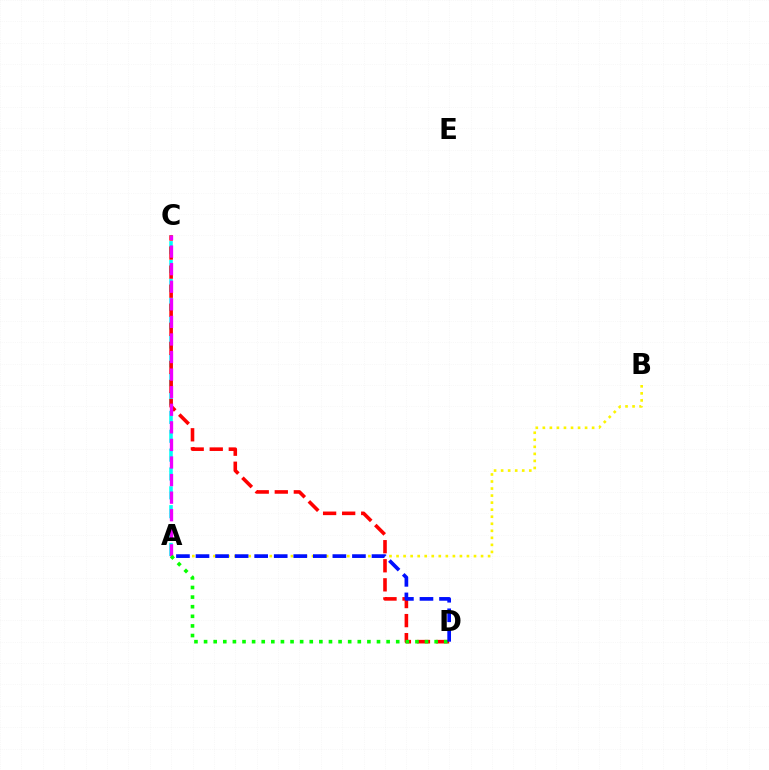{('A', 'C'): [{'color': '#00fff6', 'line_style': 'dashed', 'thickness': 2.56}, {'color': '#ee00ff', 'line_style': 'dashed', 'thickness': 2.39}], ('C', 'D'): [{'color': '#ff0000', 'line_style': 'dashed', 'thickness': 2.59}], ('A', 'B'): [{'color': '#fcf500', 'line_style': 'dotted', 'thickness': 1.91}], ('A', 'D'): [{'color': '#08ff00', 'line_style': 'dotted', 'thickness': 2.61}, {'color': '#0010ff', 'line_style': 'dashed', 'thickness': 2.66}]}